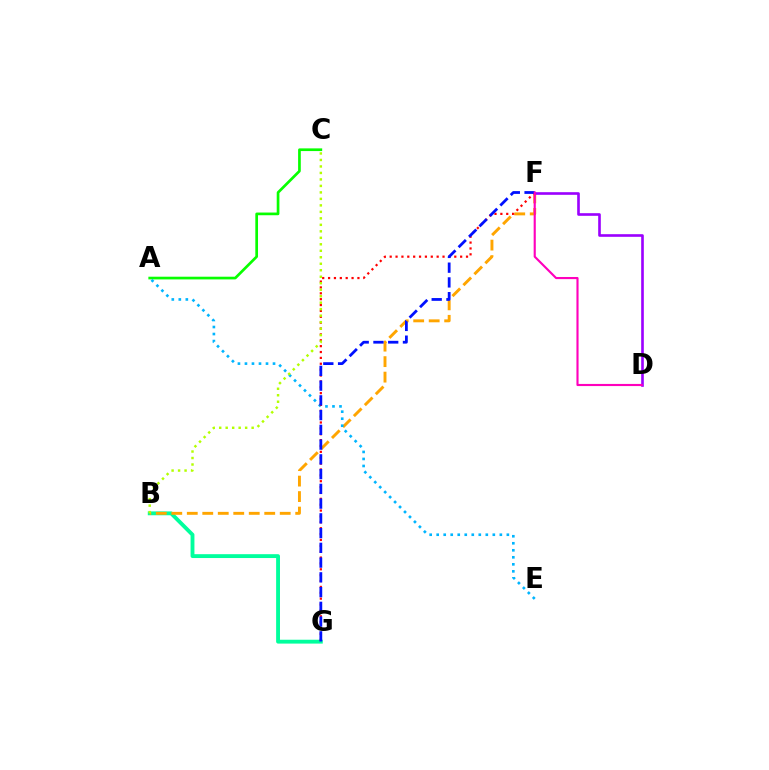{('A', 'C'): [{'color': '#08ff00', 'line_style': 'solid', 'thickness': 1.94}], ('B', 'G'): [{'color': '#00ff9d', 'line_style': 'solid', 'thickness': 2.78}], ('B', 'F'): [{'color': '#ffa500', 'line_style': 'dashed', 'thickness': 2.1}], ('D', 'F'): [{'color': '#9b00ff', 'line_style': 'solid', 'thickness': 1.89}, {'color': '#ff00bd', 'line_style': 'solid', 'thickness': 1.53}], ('A', 'E'): [{'color': '#00b5ff', 'line_style': 'dotted', 'thickness': 1.91}], ('F', 'G'): [{'color': '#ff0000', 'line_style': 'dotted', 'thickness': 1.6}, {'color': '#0010ff', 'line_style': 'dashed', 'thickness': 2.0}], ('B', 'C'): [{'color': '#b3ff00', 'line_style': 'dotted', 'thickness': 1.76}]}